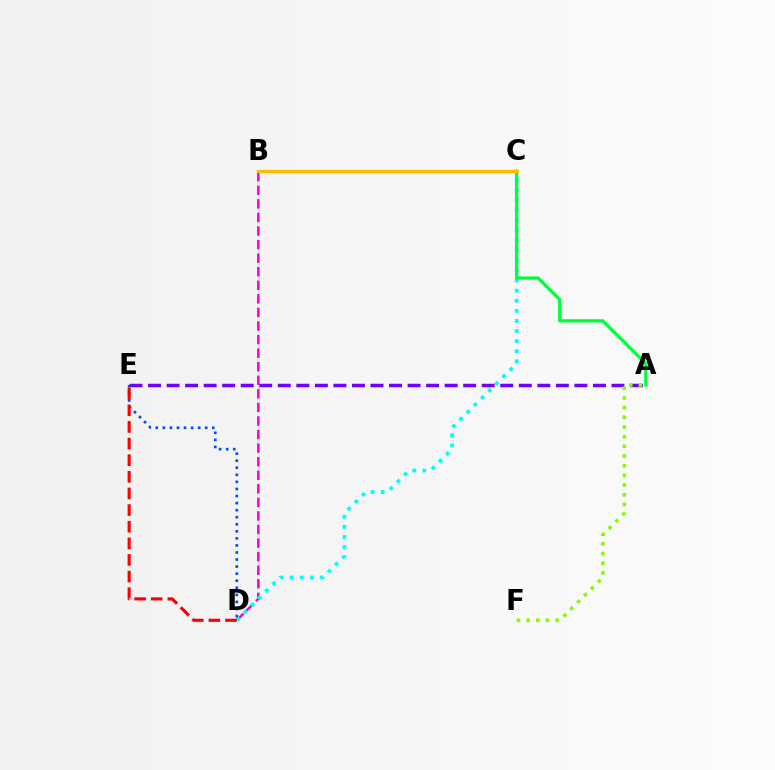{('A', 'E'): [{'color': '#7200ff', 'line_style': 'dashed', 'thickness': 2.52}], ('B', 'D'): [{'color': '#ff00cf', 'line_style': 'dashed', 'thickness': 1.84}], ('C', 'D'): [{'color': '#00fff6', 'line_style': 'dotted', 'thickness': 2.74}], ('D', 'E'): [{'color': '#004bff', 'line_style': 'dotted', 'thickness': 1.92}, {'color': '#ff0000', 'line_style': 'dashed', 'thickness': 2.26}], ('A', 'C'): [{'color': '#00ff39', 'line_style': 'solid', 'thickness': 2.34}], ('A', 'F'): [{'color': '#84ff00', 'line_style': 'dotted', 'thickness': 2.63}], ('B', 'C'): [{'color': '#ffbd00', 'line_style': 'solid', 'thickness': 2.43}]}